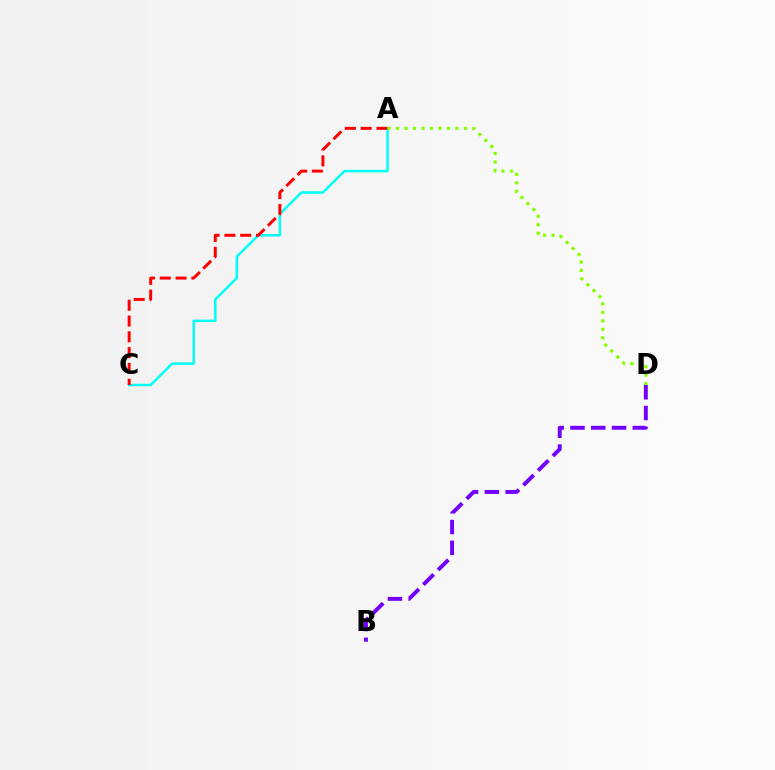{('B', 'D'): [{'color': '#7200ff', 'line_style': 'dashed', 'thickness': 2.82}], ('A', 'C'): [{'color': '#00fff6', 'line_style': 'solid', 'thickness': 1.79}, {'color': '#ff0000', 'line_style': 'dashed', 'thickness': 2.15}], ('A', 'D'): [{'color': '#84ff00', 'line_style': 'dotted', 'thickness': 2.3}]}